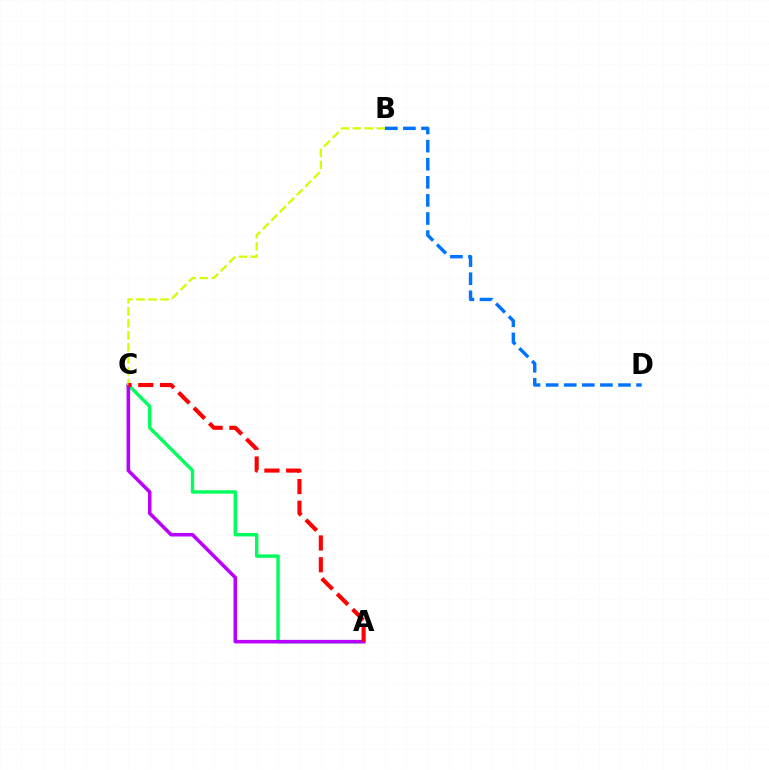{('A', 'C'): [{'color': '#00ff5c', 'line_style': 'solid', 'thickness': 2.45}, {'color': '#b900ff', 'line_style': 'solid', 'thickness': 2.55}, {'color': '#ff0000', 'line_style': 'dashed', 'thickness': 2.96}], ('B', 'D'): [{'color': '#0074ff', 'line_style': 'dashed', 'thickness': 2.46}], ('B', 'C'): [{'color': '#d1ff00', 'line_style': 'dashed', 'thickness': 1.63}]}